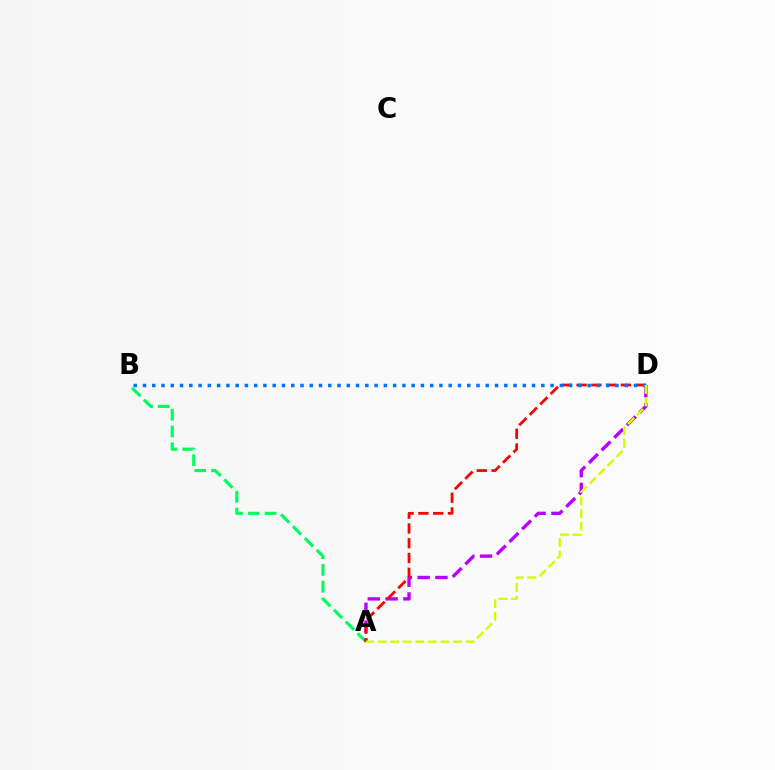{('A', 'B'): [{'color': '#00ff5c', 'line_style': 'dashed', 'thickness': 2.28}], ('A', 'D'): [{'color': '#b900ff', 'line_style': 'dashed', 'thickness': 2.42}, {'color': '#ff0000', 'line_style': 'dashed', 'thickness': 2.01}, {'color': '#d1ff00', 'line_style': 'dashed', 'thickness': 1.71}], ('B', 'D'): [{'color': '#0074ff', 'line_style': 'dotted', 'thickness': 2.52}]}